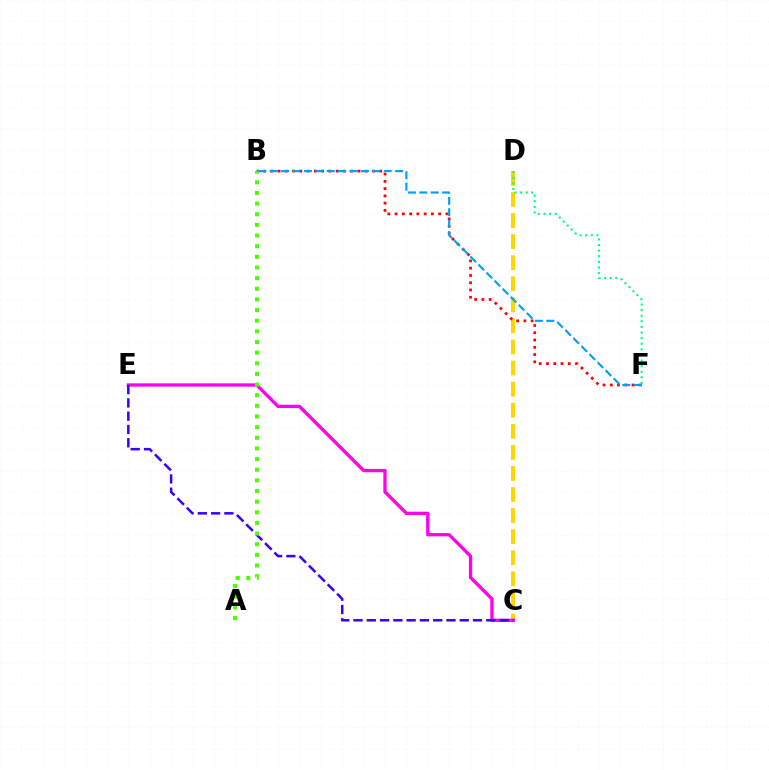{('C', 'D'): [{'color': '#ffd500', 'line_style': 'dashed', 'thickness': 2.86}], ('C', 'E'): [{'color': '#ff00ed', 'line_style': 'solid', 'thickness': 2.38}, {'color': '#3700ff', 'line_style': 'dashed', 'thickness': 1.8}], ('B', 'F'): [{'color': '#ff0000', 'line_style': 'dotted', 'thickness': 1.97}, {'color': '#009eff', 'line_style': 'dashed', 'thickness': 1.55}], ('A', 'B'): [{'color': '#4fff00', 'line_style': 'dotted', 'thickness': 2.89}], ('D', 'F'): [{'color': '#00ff86', 'line_style': 'dotted', 'thickness': 1.52}]}